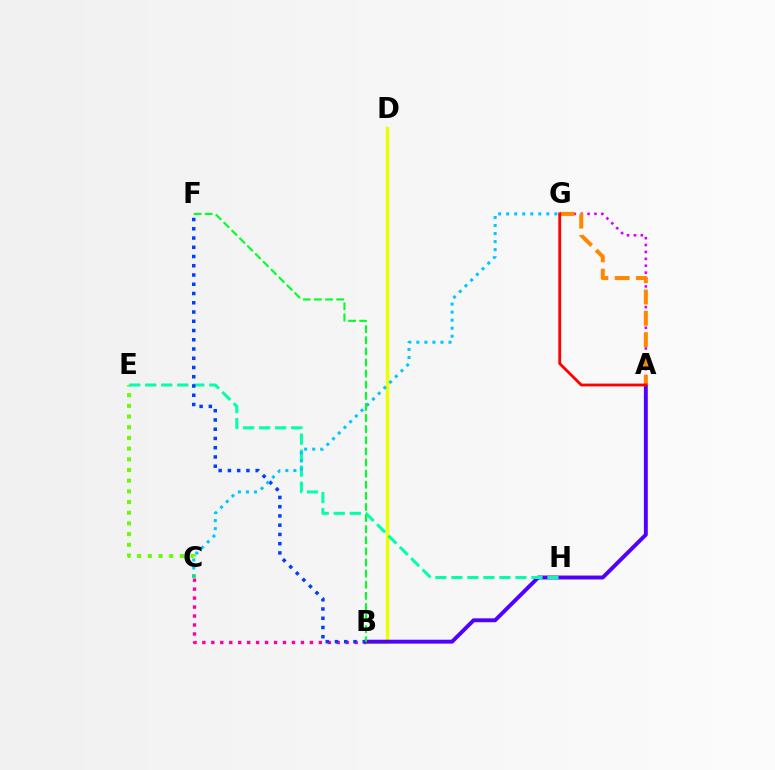{('A', 'G'): [{'color': '#d600ff', 'line_style': 'dotted', 'thickness': 1.87}, {'color': '#ff8800', 'line_style': 'dashed', 'thickness': 2.9}, {'color': '#ff0000', 'line_style': 'solid', 'thickness': 2.03}], ('C', 'E'): [{'color': '#66ff00', 'line_style': 'dotted', 'thickness': 2.9}], ('B', 'D'): [{'color': '#eeff00', 'line_style': 'solid', 'thickness': 2.51}], ('A', 'B'): [{'color': '#4f00ff', 'line_style': 'solid', 'thickness': 2.81}], ('E', 'H'): [{'color': '#00ffaf', 'line_style': 'dashed', 'thickness': 2.18}], ('B', 'C'): [{'color': '#ff00a0', 'line_style': 'dotted', 'thickness': 2.43}], ('B', 'F'): [{'color': '#003fff', 'line_style': 'dotted', 'thickness': 2.51}, {'color': '#00ff27', 'line_style': 'dashed', 'thickness': 1.51}], ('C', 'G'): [{'color': '#00c7ff', 'line_style': 'dotted', 'thickness': 2.18}]}